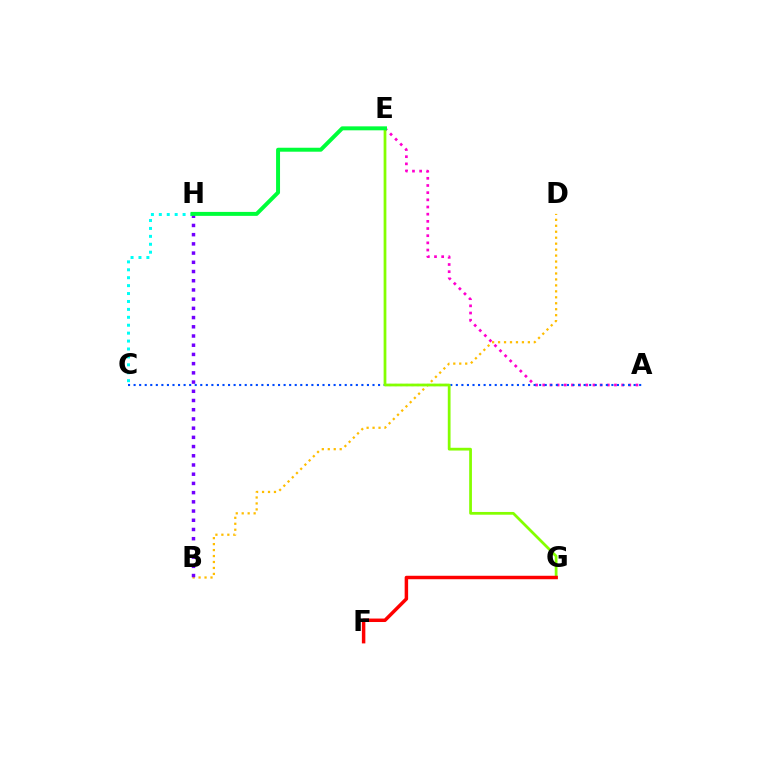{('A', 'E'): [{'color': '#ff00cf', 'line_style': 'dotted', 'thickness': 1.95}], ('A', 'C'): [{'color': '#004bff', 'line_style': 'dotted', 'thickness': 1.51}], ('C', 'H'): [{'color': '#00fff6', 'line_style': 'dotted', 'thickness': 2.15}], ('B', 'D'): [{'color': '#ffbd00', 'line_style': 'dotted', 'thickness': 1.62}], ('E', 'G'): [{'color': '#84ff00', 'line_style': 'solid', 'thickness': 1.98}], ('B', 'H'): [{'color': '#7200ff', 'line_style': 'dotted', 'thickness': 2.5}], ('F', 'G'): [{'color': '#ff0000', 'line_style': 'solid', 'thickness': 2.5}], ('E', 'H'): [{'color': '#00ff39', 'line_style': 'solid', 'thickness': 2.85}]}